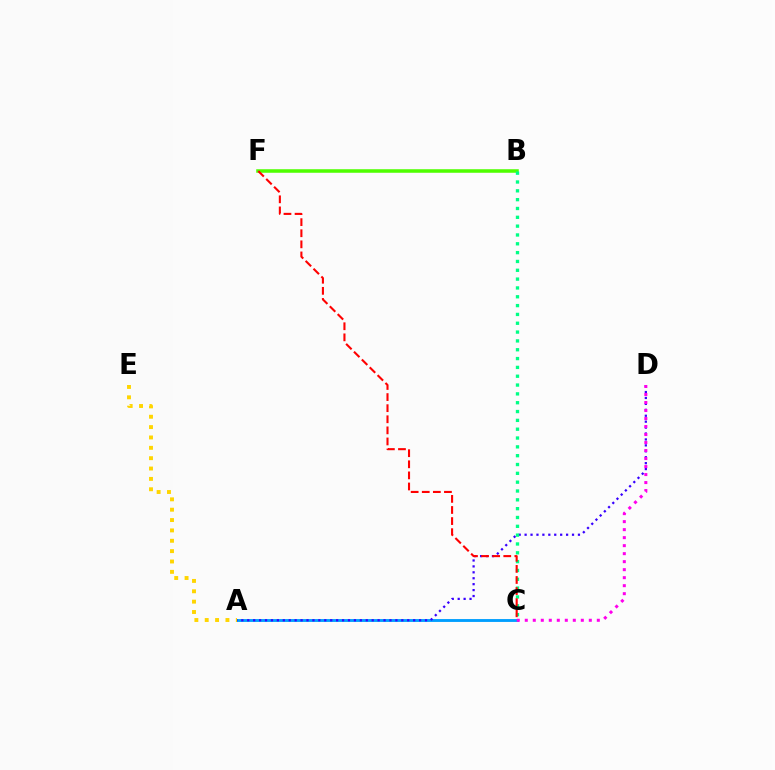{('A', 'C'): [{'color': '#009eff', 'line_style': 'solid', 'thickness': 2.06}], ('A', 'D'): [{'color': '#3700ff', 'line_style': 'dotted', 'thickness': 1.61}], ('B', 'F'): [{'color': '#4fff00', 'line_style': 'solid', 'thickness': 2.54}], ('B', 'C'): [{'color': '#00ff86', 'line_style': 'dotted', 'thickness': 2.4}], ('C', 'F'): [{'color': '#ff0000', 'line_style': 'dashed', 'thickness': 1.51}], ('C', 'D'): [{'color': '#ff00ed', 'line_style': 'dotted', 'thickness': 2.17}], ('A', 'E'): [{'color': '#ffd500', 'line_style': 'dotted', 'thickness': 2.81}]}